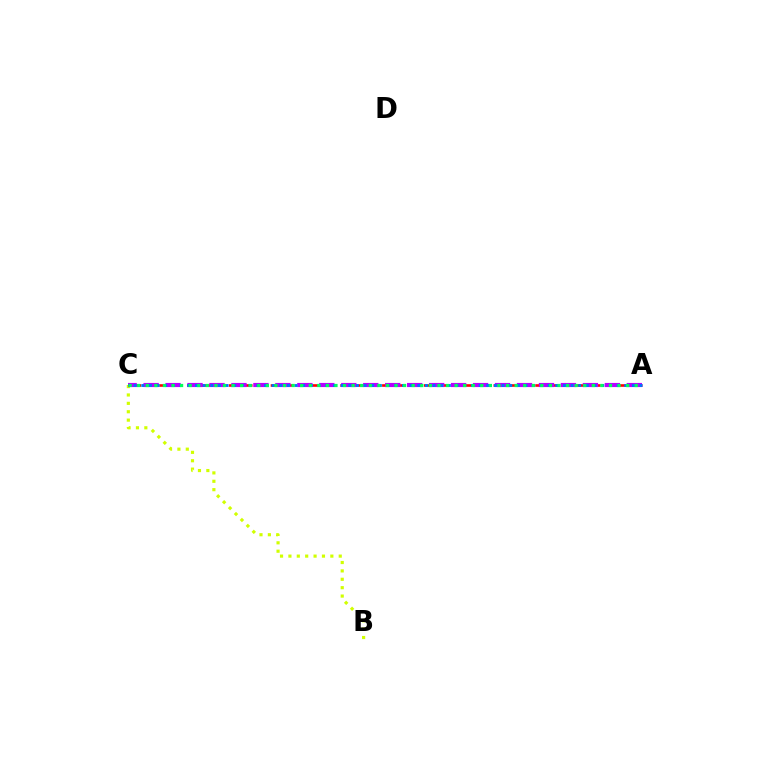{('A', 'C'): [{'color': '#ff0000', 'line_style': 'dashed', 'thickness': 1.89}, {'color': '#b900ff', 'line_style': 'dashed', 'thickness': 2.98}, {'color': '#0074ff', 'line_style': 'dotted', 'thickness': 2.08}, {'color': '#00ff5c', 'line_style': 'dotted', 'thickness': 2.33}], ('B', 'C'): [{'color': '#d1ff00', 'line_style': 'dotted', 'thickness': 2.28}]}